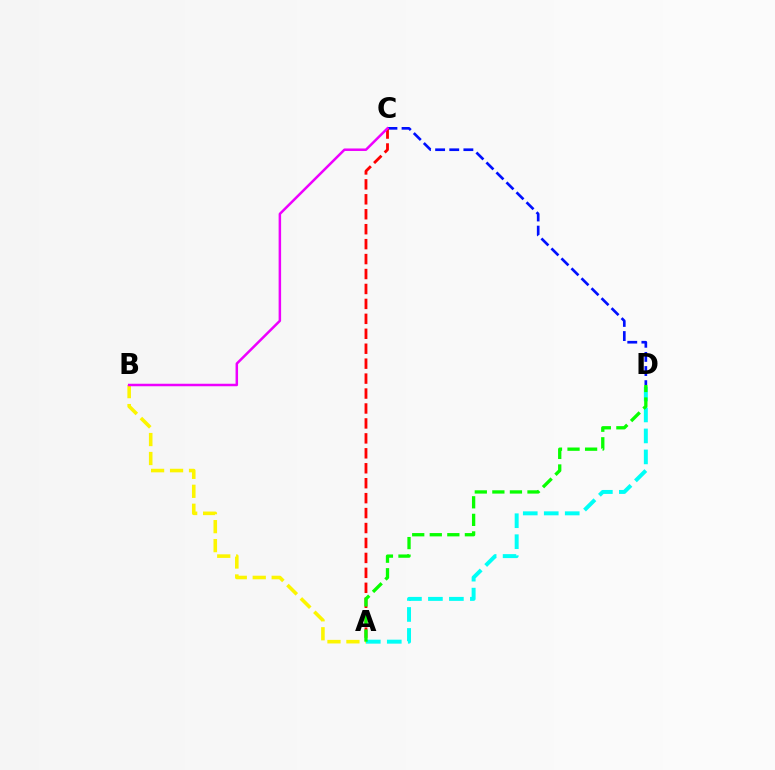{('C', 'D'): [{'color': '#0010ff', 'line_style': 'dashed', 'thickness': 1.92}], ('A', 'B'): [{'color': '#fcf500', 'line_style': 'dashed', 'thickness': 2.58}], ('A', 'C'): [{'color': '#ff0000', 'line_style': 'dashed', 'thickness': 2.03}], ('A', 'D'): [{'color': '#00fff6', 'line_style': 'dashed', 'thickness': 2.85}, {'color': '#08ff00', 'line_style': 'dashed', 'thickness': 2.39}], ('B', 'C'): [{'color': '#ee00ff', 'line_style': 'solid', 'thickness': 1.8}]}